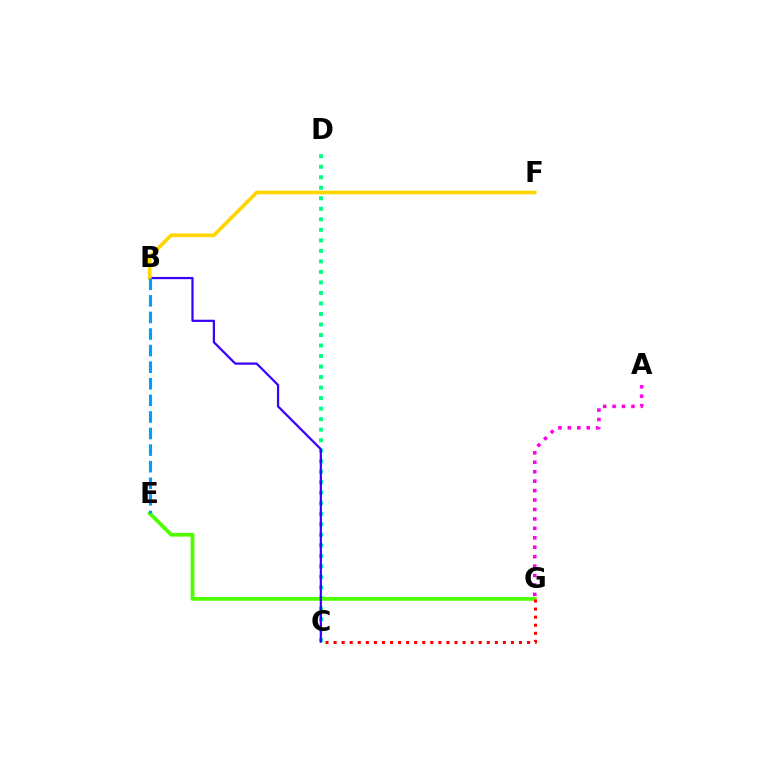{('A', 'G'): [{'color': '#ff00ed', 'line_style': 'dotted', 'thickness': 2.56}], ('C', 'D'): [{'color': '#00ff86', 'line_style': 'dotted', 'thickness': 2.86}], ('E', 'G'): [{'color': '#4fff00', 'line_style': 'solid', 'thickness': 2.71}], ('C', 'G'): [{'color': '#ff0000', 'line_style': 'dotted', 'thickness': 2.19}], ('B', 'C'): [{'color': '#3700ff', 'line_style': 'solid', 'thickness': 1.6}], ('B', 'F'): [{'color': '#ffd500', 'line_style': 'solid', 'thickness': 2.64}], ('B', 'E'): [{'color': '#009eff', 'line_style': 'dashed', 'thickness': 2.25}]}